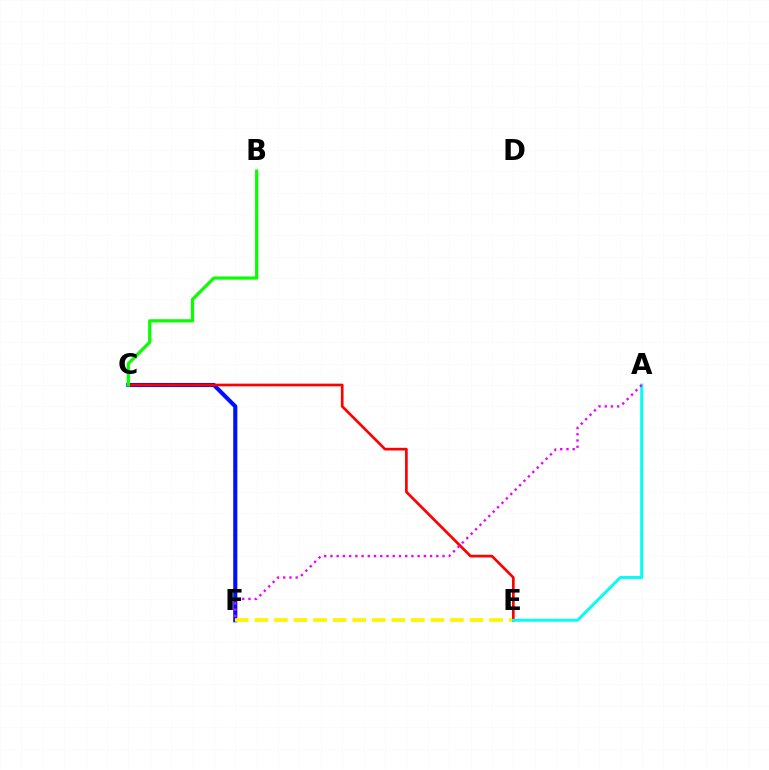{('C', 'F'): [{'color': '#0010ff', 'line_style': 'solid', 'thickness': 2.95}], ('E', 'F'): [{'color': '#fcf500', 'line_style': 'dashed', 'thickness': 2.66}], ('C', 'E'): [{'color': '#ff0000', 'line_style': 'solid', 'thickness': 1.93}], ('A', 'E'): [{'color': '#00fff6', 'line_style': 'solid', 'thickness': 2.11}], ('A', 'F'): [{'color': '#ee00ff', 'line_style': 'dotted', 'thickness': 1.69}], ('B', 'C'): [{'color': '#08ff00', 'line_style': 'solid', 'thickness': 2.31}]}